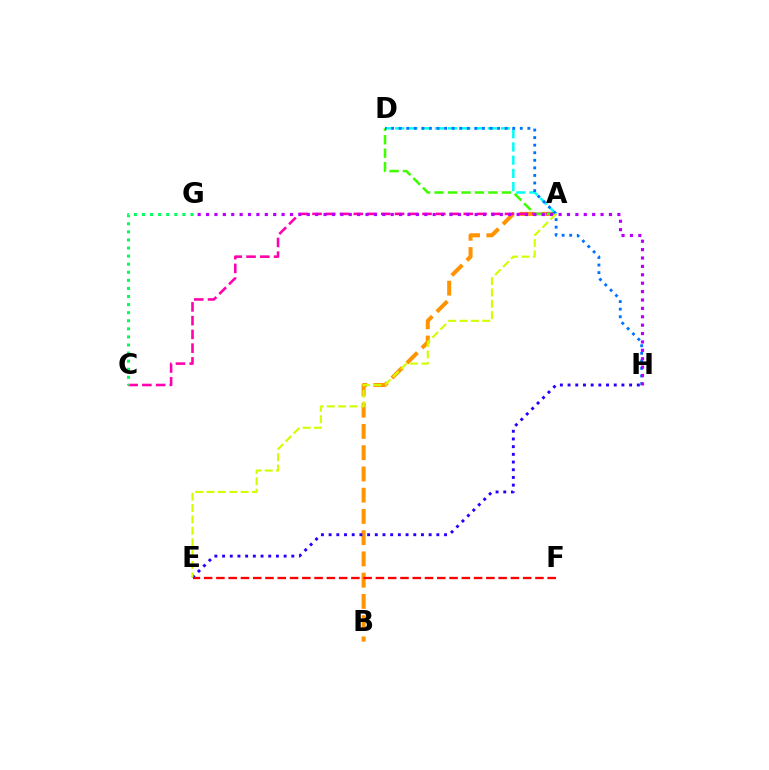{('A', 'B'): [{'color': '#ff9400', 'line_style': 'dashed', 'thickness': 2.89}], ('E', 'F'): [{'color': '#ff0000', 'line_style': 'dashed', 'thickness': 1.67}], ('A', 'D'): [{'color': '#00fff6', 'line_style': 'dashed', 'thickness': 1.8}, {'color': '#3dff00', 'line_style': 'dashed', 'thickness': 1.83}], ('A', 'C'): [{'color': '#ff00ac', 'line_style': 'dashed', 'thickness': 1.87}], ('D', 'H'): [{'color': '#0074ff', 'line_style': 'dotted', 'thickness': 2.06}], ('G', 'H'): [{'color': '#b900ff', 'line_style': 'dotted', 'thickness': 2.28}], ('E', 'H'): [{'color': '#2500ff', 'line_style': 'dotted', 'thickness': 2.09}], ('A', 'E'): [{'color': '#d1ff00', 'line_style': 'dashed', 'thickness': 1.54}], ('C', 'G'): [{'color': '#00ff5c', 'line_style': 'dotted', 'thickness': 2.2}]}